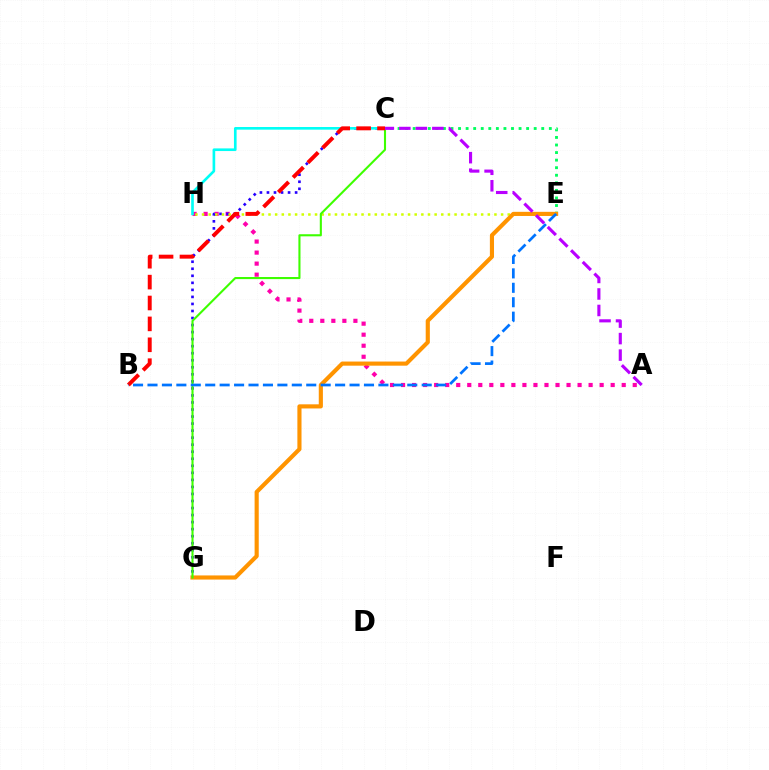{('A', 'H'): [{'color': '#ff00ac', 'line_style': 'dotted', 'thickness': 3.0}], ('C', 'G'): [{'color': '#2500ff', 'line_style': 'dotted', 'thickness': 1.91}, {'color': '#3dff00', 'line_style': 'solid', 'thickness': 1.51}], ('C', 'E'): [{'color': '#00ff5c', 'line_style': 'dotted', 'thickness': 2.05}], ('C', 'H'): [{'color': '#00fff6', 'line_style': 'solid', 'thickness': 1.91}], ('E', 'H'): [{'color': '#d1ff00', 'line_style': 'dotted', 'thickness': 1.81}], ('E', 'G'): [{'color': '#ff9400', 'line_style': 'solid', 'thickness': 2.98}], ('B', 'C'): [{'color': '#ff0000', 'line_style': 'dashed', 'thickness': 2.84}], ('B', 'E'): [{'color': '#0074ff', 'line_style': 'dashed', 'thickness': 1.96}], ('A', 'C'): [{'color': '#b900ff', 'line_style': 'dashed', 'thickness': 2.24}]}